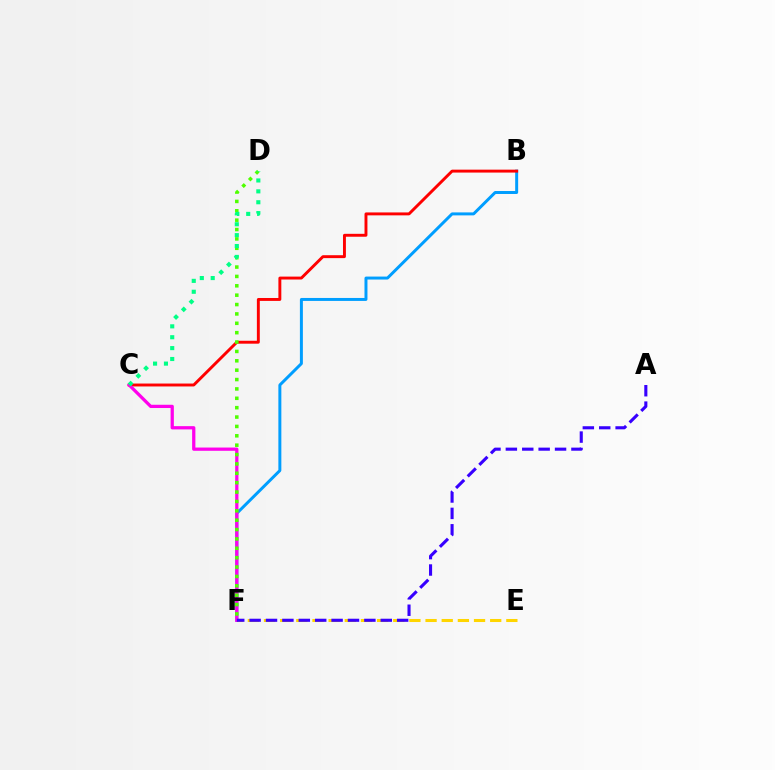{('B', 'F'): [{'color': '#009eff', 'line_style': 'solid', 'thickness': 2.14}], ('B', 'C'): [{'color': '#ff0000', 'line_style': 'solid', 'thickness': 2.1}], ('C', 'F'): [{'color': '#ff00ed', 'line_style': 'solid', 'thickness': 2.34}], ('D', 'F'): [{'color': '#4fff00', 'line_style': 'dotted', 'thickness': 2.55}], ('C', 'D'): [{'color': '#00ff86', 'line_style': 'dotted', 'thickness': 2.96}], ('E', 'F'): [{'color': '#ffd500', 'line_style': 'dashed', 'thickness': 2.19}], ('A', 'F'): [{'color': '#3700ff', 'line_style': 'dashed', 'thickness': 2.23}]}